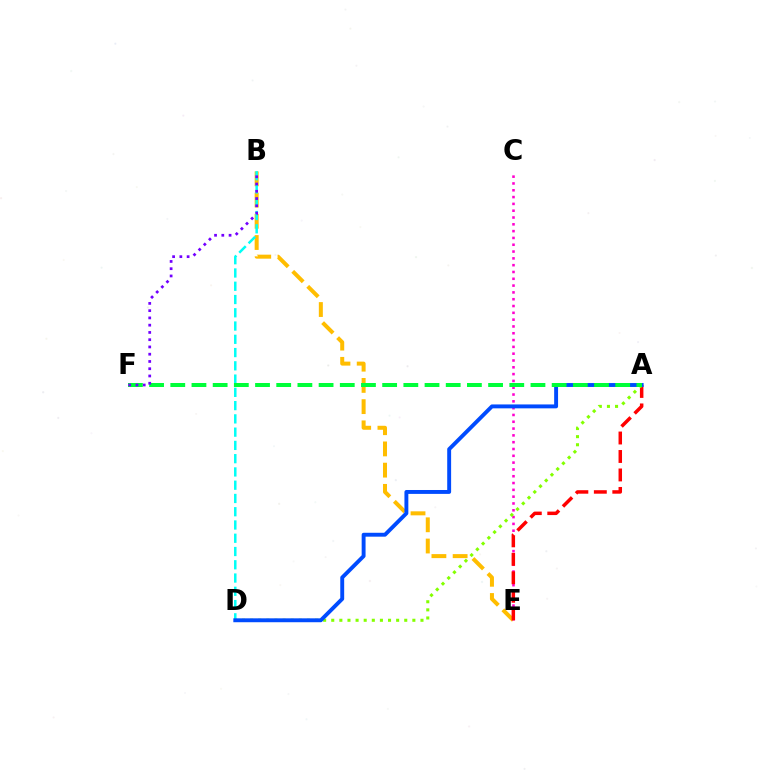{('B', 'E'): [{'color': '#ffbd00', 'line_style': 'dashed', 'thickness': 2.88}], ('C', 'E'): [{'color': '#ff00cf', 'line_style': 'dotted', 'thickness': 1.85}], ('A', 'E'): [{'color': '#ff0000', 'line_style': 'dashed', 'thickness': 2.51}], ('A', 'D'): [{'color': '#84ff00', 'line_style': 'dotted', 'thickness': 2.2}, {'color': '#004bff', 'line_style': 'solid', 'thickness': 2.81}], ('B', 'D'): [{'color': '#00fff6', 'line_style': 'dashed', 'thickness': 1.8}], ('A', 'F'): [{'color': '#00ff39', 'line_style': 'dashed', 'thickness': 2.88}], ('B', 'F'): [{'color': '#7200ff', 'line_style': 'dotted', 'thickness': 1.97}]}